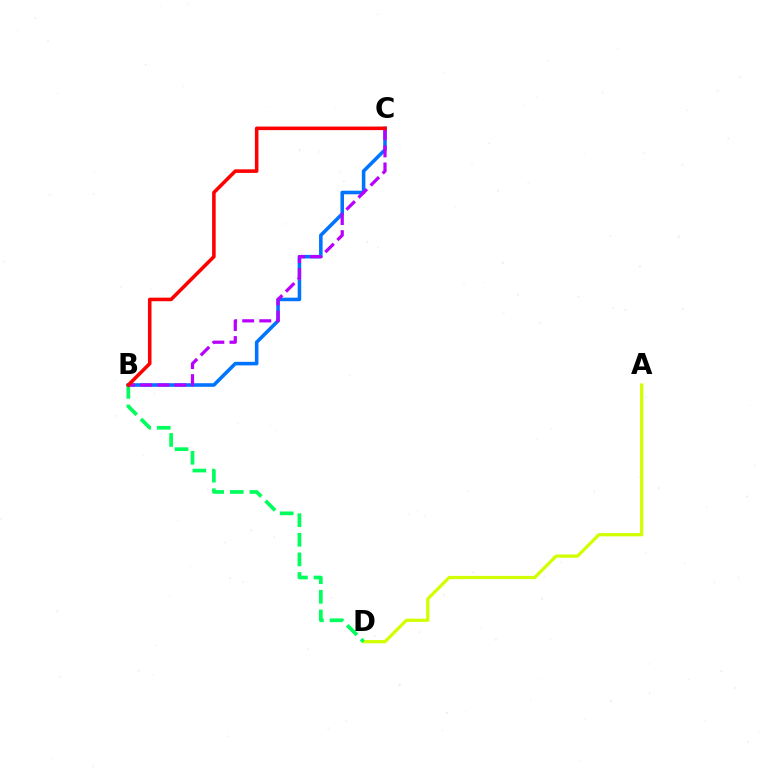{('A', 'D'): [{'color': '#d1ff00', 'line_style': 'solid', 'thickness': 2.33}], ('B', 'C'): [{'color': '#0074ff', 'line_style': 'solid', 'thickness': 2.56}, {'color': '#b900ff', 'line_style': 'dashed', 'thickness': 2.32}, {'color': '#ff0000', 'line_style': 'solid', 'thickness': 2.56}], ('B', 'D'): [{'color': '#00ff5c', 'line_style': 'dashed', 'thickness': 2.66}]}